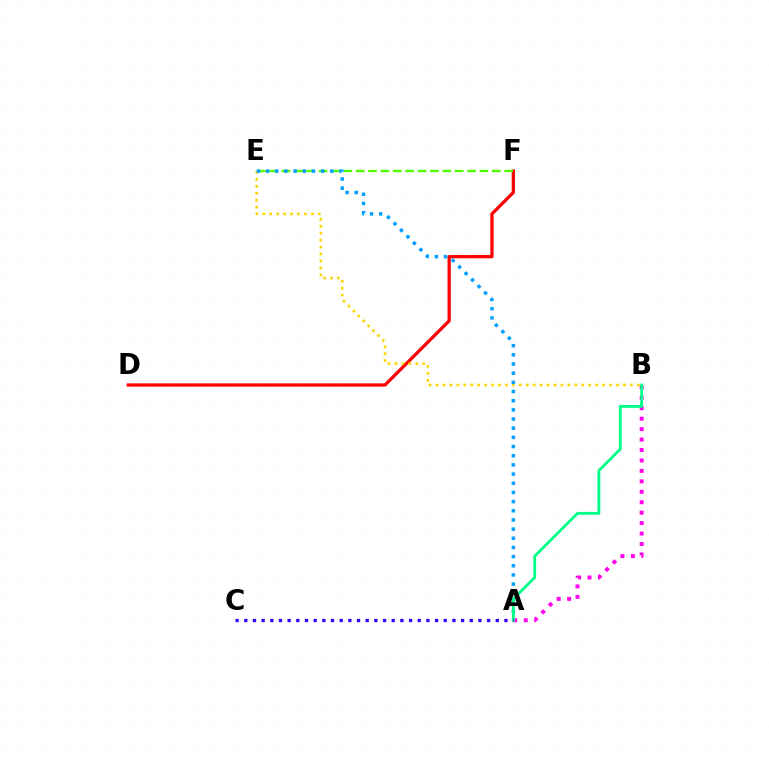{('D', 'F'): [{'color': '#ff0000', 'line_style': 'solid', 'thickness': 2.35}], ('B', 'E'): [{'color': '#ffd500', 'line_style': 'dotted', 'thickness': 1.89}], ('E', 'F'): [{'color': '#4fff00', 'line_style': 'dashed', 'thickness': 1.68}], ('A', 'E'): [{'color': '#009eff', 'line_style': 'dotted', 'thickness': 2.49}], ('A', 'B'): [{'color': '#ff00ed', 'line_style': 'dotted', 'thickness': 2.84}, {'color': '#00ff86', 'line_style': 'solid', 'thickness': 2.04}], ('A', 'C'): [{'color': '#3700ff', 'line_style': 'dotted', 'thickness': 2.36}]}